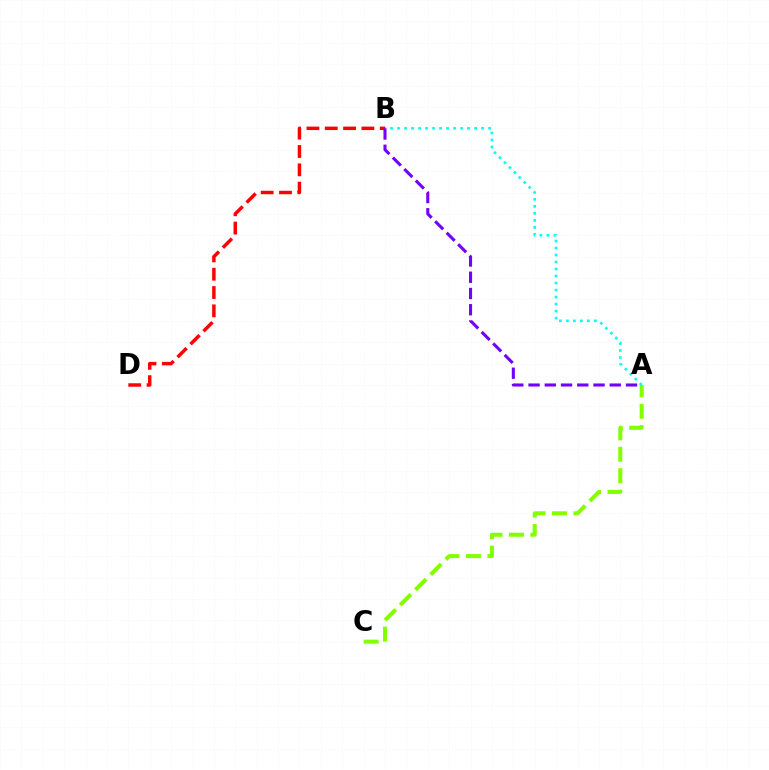{('B', 'D'): [{'color': '#ff0000', 'line_style': 'dashed', 'thickness': 2.49}], ('A', 'C'): [{'color': '#84ff00', 'line_style': 'dashed', 'thickness': 2.92}], ('A', 'B'): [{'color': '#00fff6', 'line_style': 'dotted', 'thickness': 1.9}, {'color': '#7200ff', 'line_style': 'dashed', 'thickness': 2.21}]}